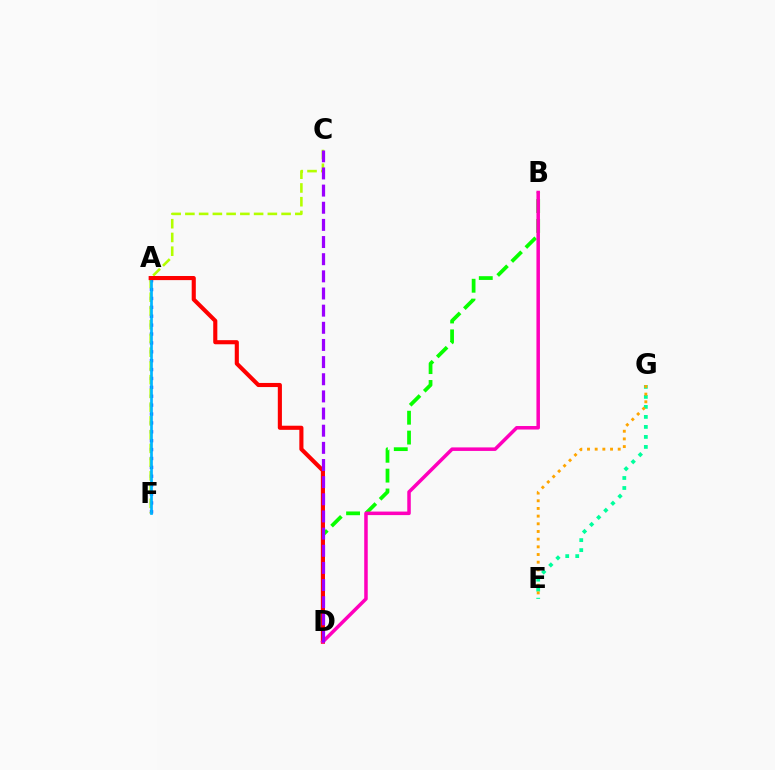{('B', 'D'): [{'color': '#08ff00', 'line_style': 'dashed', 'thickness': 2.7}, {'color': '#ff00bd', 'line_style': 'solid', 'thickness': 2.53}], ('A', 'F'): [{'color': '#0010ff', 'line_style': 'dotted', 'thickness': 2.42}, {'color': '#00b5ff', 'line_style': 'solid', 'thickness': 1.95}], ('E', 'G'): [{'color': '#00ff9d', 'line_style': 'dotted', 'thickness': 2.72}, {'color': '#ffa500', 'line_style': 'dotted', 'thickness': 2.09}], ('C', 'F'): [{'color': '#b3ff00', 'line_style': 'dashed', 'thickness': 1.87}], ('A', 'D'): [{'color': '#ff0000', 'line_style': 'solid', 'thickness': 2.96}], ('C', 'D'): [{'color': '#9b00ff', 'line_style': 'dashed', 'thickness': 2.33}]}